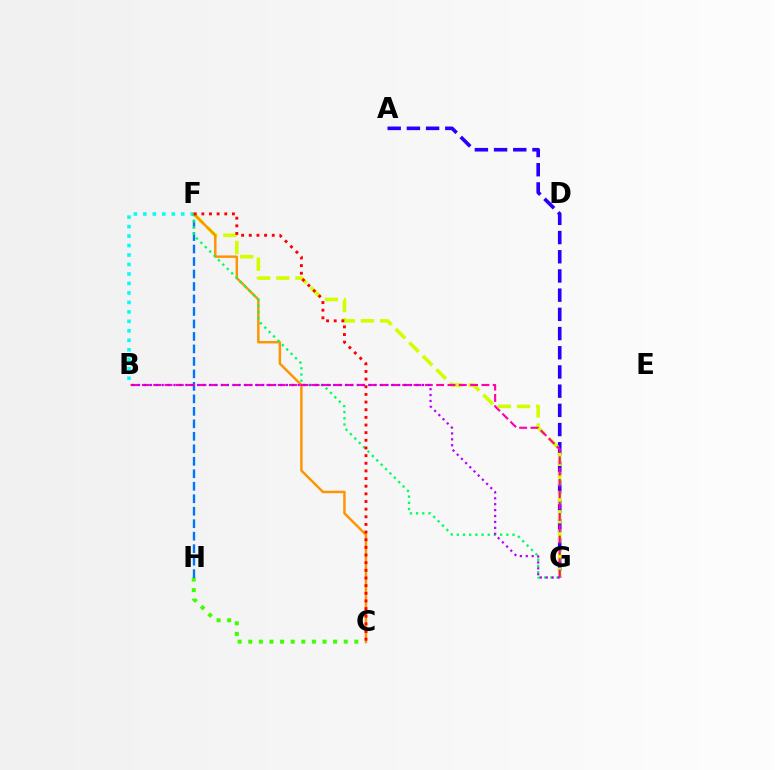{('A', 'G'): [{'color': '#2500ff', 'line_style': 'dashed', 'thickness': 2.61}], ('F', 'G'): [{'color': '#d1ff00', 'line_style': 'dashed', 'thickness': 2.6}, {'color': '#00ff5c', 'line_style': 'dotted', 'thickness': 1.68}], ('B', 'F'): [{'color': '#00fff6', 'line_style': 'dotted', 'thickness': 2.57}], ('C', 'H'): [{'color': '#3dff00', 'line_style': 'dotted', 'thickness': 2.88}], ('C', 'F'): [{'color': '#ff9400', 'line_style': 'solid', 'thickness': 1.77}, {'color': '#ff0000', 'line_style': 'dotted', 'thickness': 2.08}], ('F', 'H'): [{'color': '#0074ff', 'line_style': 'dashed', 'thickness': 1.7}], ('B', 'G'): [{'color': '#ff00ac', 'line_style': 'dashed', 'thickness': 1.54}, {'color': '#b900ff', 'line_style': 'dotted', 'thickness': 1.61}]}